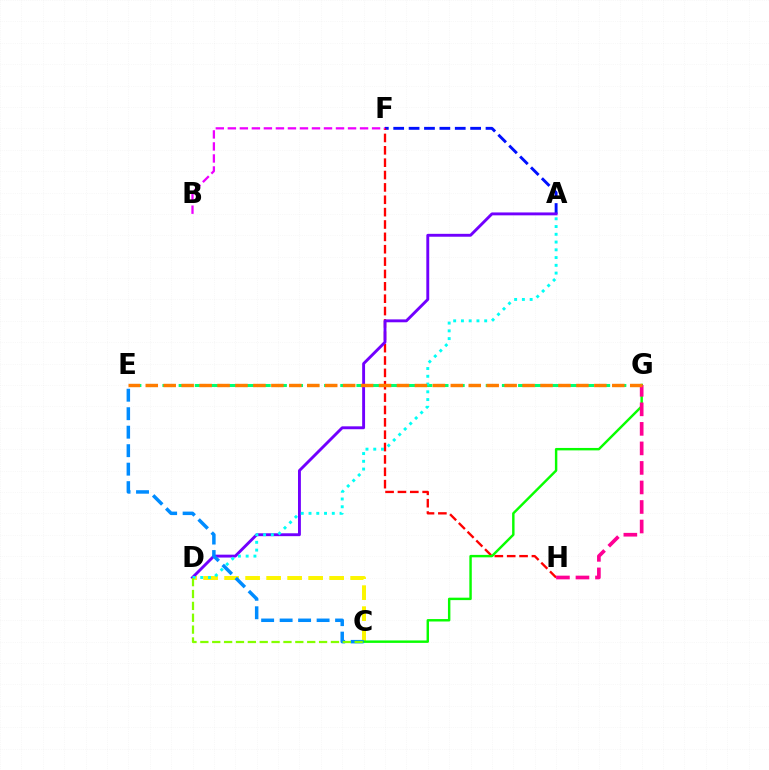{('E', 'G'): [{'color': '#00ff74', 'line_style': 'dashed', 'thickness': 2.2}, {'color': '#ff7c00', 'line_style': 'dashed', 'thickness': 2.44}], ('C', 'D'): [{'color': '#fcf500', 'line_style': 'dashed', 'thickness': 2.85}, {'color': '#84ff00', 'line_style': 'dashed', 'thickness': 1.61}], ('A', 'F'): [{'color': '#0010ff', 'line_style': 'dashed', 'thickness': 2.09}], ('F', 'H'): [{'color': '#ff0000', 'line_style': 'dashed', 'thickness': 1.68}], ('C', 'G'): [{'color': '#08ff00', 'line_style': 'solid', 'thickness': 1.75}], ('A', 'D'): [{'color': '#7200ff', 'line_style': 'solid', 'thickness': 2.08}, {'color': '#00fff6', 'line_style': 'dotted', 'thickness': 2.11}], ('C', 'E'): [{'color': '#008cff', 'line_style': 'dashed', 'thickness': 2.51}], ('G', 'H'): [{'color': '#ff0094', 'line_style': 'dashed', 'thickness': 2.65}], ('B', 'F'): [{'color': '#ee00ff', 'line_style': 'dashed', 'thickness': 1.63}]}